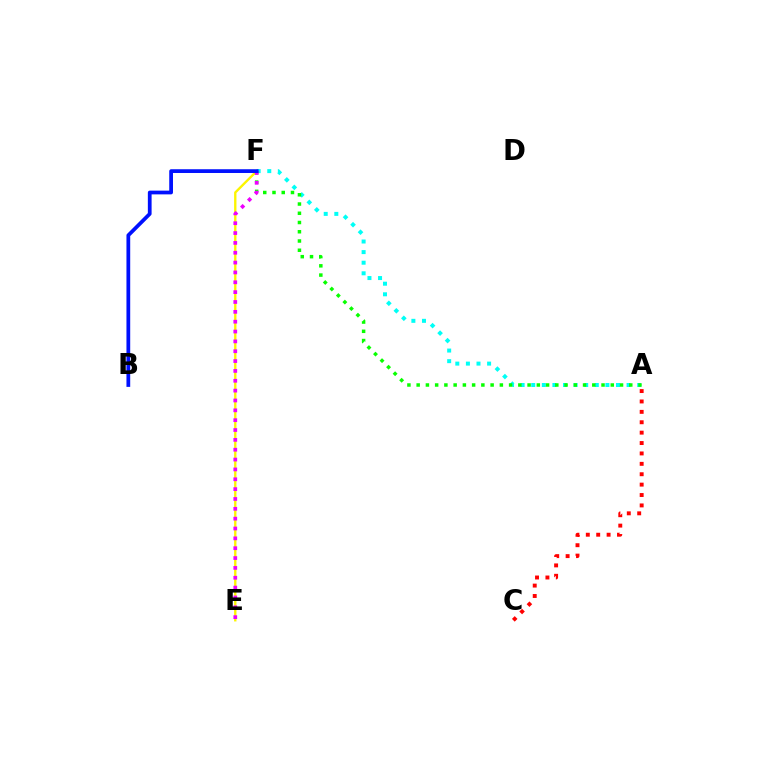{('A', 'F'): [{'color': '#00fff6', 'line_style': 'dotted', 'thickness': 2.88}, {'color': '#08ff00', 'line_style': 'dotted', 'thickness': 2.51}], ('E', 'F'): [{'color': '#fcf500', 'line_style': 'solid', 'thickness': 1.69}, {'color': '#ee00ff', 'line_style': 'dotted', 'thickness': 2.68}], ('B', 'F'): [{'color': '#0010ff', 'line_style': 'solid', 'thickness': 2.7}], ('A', 'C'): [{'color': '#ff0000', 'line_style': 'dotted', 'thickness': 2.82}]}